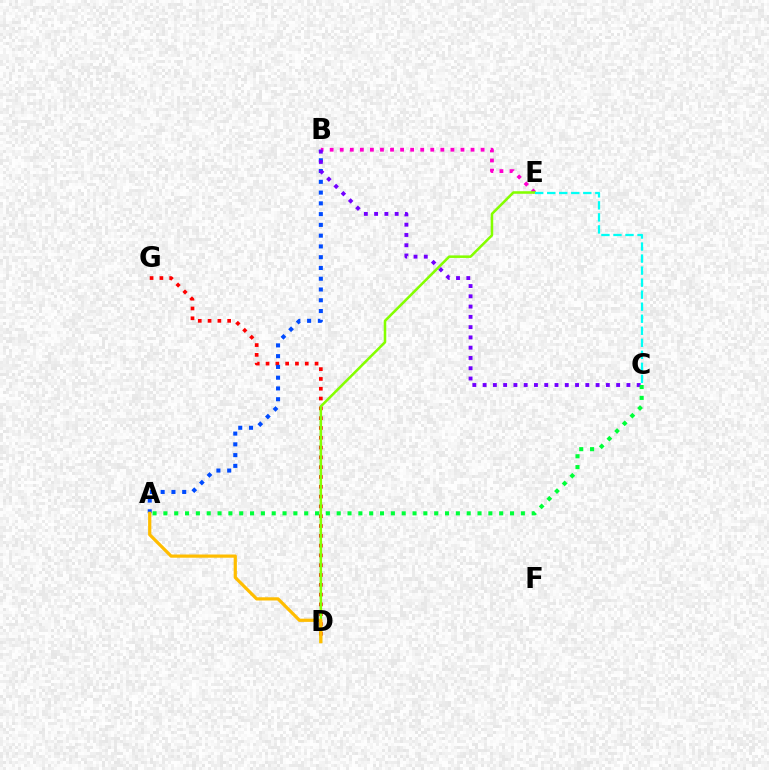{('D', 'G'): [{'color': '#ff0000', 'line_style': 'dotted', 'thickness': 2.66}], ('A', 'B'): [{'color': '#004bff', 'line_style': 'dotted', 'thickness': 2.93}], ('B', 'E'): [{'color': '#ff00cf', 'line_style': 'dotted', 'thickness': 2.73}], ('D', 'E'): [{'color': '#84ff00', 'line_style': 'solid', 'thickness': 1.84}], ('A', 'D'): [{'color': '#ffbd00', 'line_style': 'solid', 'thickness': 2.31}], ('B', 'C'): [{'color': '#7200ff', 'line_style': 'dotted', 'thickness': 2.79}], ('C', 'E'): [{'color': '#00fff6', 'line_style': 'dashed', 'thickness': 1.63}], ('A', 'C'): [{'color': '#00ff39', 'line_style': 'dotted', 'thickness': 2.94}]}